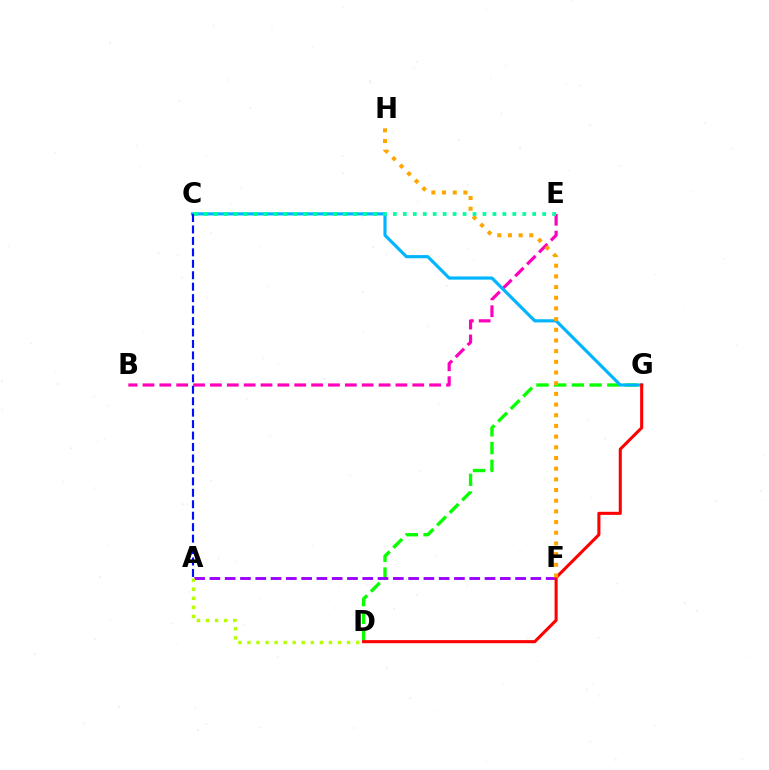{('D', 'G'): [{'color': '#08ff00', 'line_style': 'dashed', 'thickness': 2.41}, {'color': '#ff0000', 'line_style': 'solid', 'thickness': 2.21}], ('B', 'E'): [{'color': '#ff00bd', 'line_style': 'dashed', 'thickness': 2.29}], ('C', 'G'): [{'color': '#00b5ff', 'line_style': 'solid', 'thickness': 2.27}], ('A', 'F'): [{'color': '#9b00ff', 'line_style': 'dashed', 'thickness': 2.08}], ('A', 'C'): [{'color': '#0010ff', 'line_style': 'dashed', 'thickness': 1.56}], ('F', 'H'): [{'color': '#ffa500', 'line_style': 'dotted', 'thickness': 2.9}], ('A', 'D'): [{'color': '#b3ff00', 'line_style': 'dotted', 'thickness': 2.46}], ('C', 'E'): [{'color': '#00ff9d', 'line_style': 'dotted', 'thickness': 2.7}]}